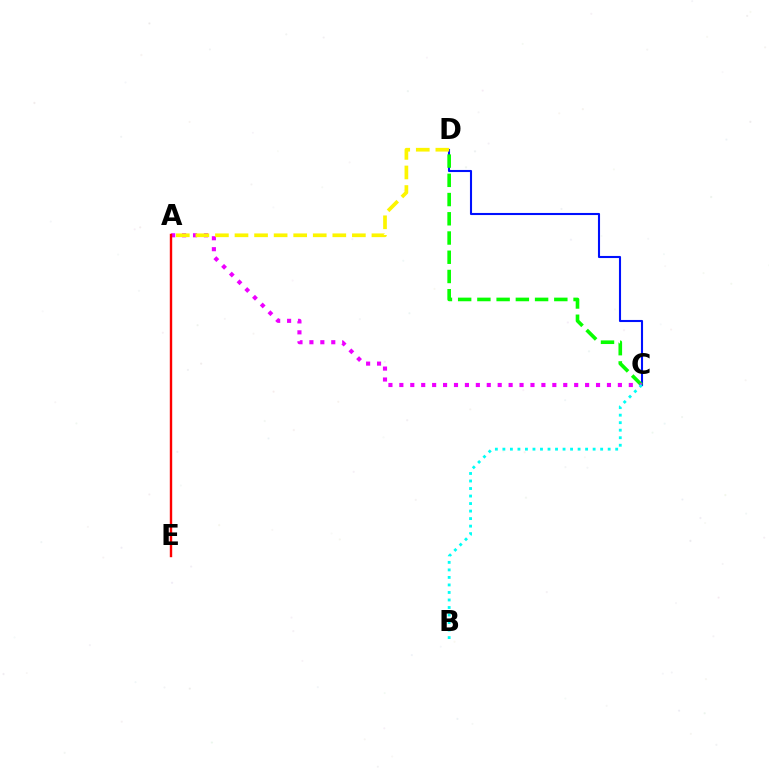{('C', 'D'): [{'color': '#0010ff', 'line_style': 'solid', 'thickness': 1.51}, {'color': '#08ff00', 'line_style': 'dashed', 'thickness': 2.61}], ('A', 'C'): [{'color': '#ee00ff', 'line_style': 'dotted', 'thickness': 2.97}], ('A', 'D'): [{'color': '#fcf500', 'line_style': 'dashed', 'thickness': 2.66}], ('B', 'C'): [{'color': '#00fff6', 'line_style': 'dotted', 'thickness': 2.04}], ('A', 'E'): [{'color': '#ff0000', 'line_style': 'solid', 'thickness': 1.73}]}